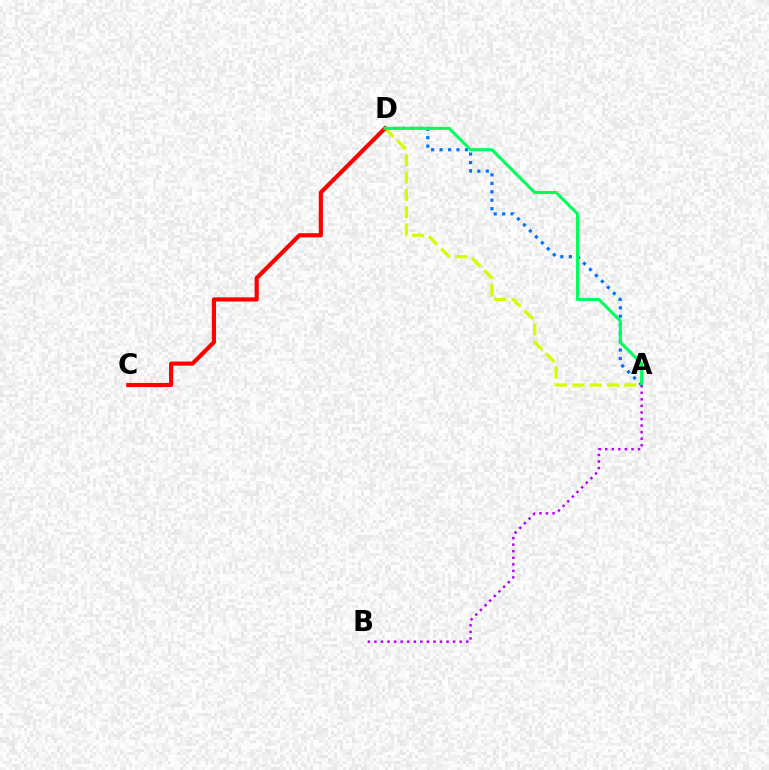{('A', 'D'): [{'color': '#0074ff', 'line_style': 'dotted', 'thickness': 2.29}, {'color': '#d1ff00', 'line_style': 'dashed', 'thickness': 2.35}, {'color': '#00ff5c', 'line_style': 'solid', 'thickness': 2.2}], ('C', 'D'): [{'color': '#ff0000', 'line_style': 'solid', 'thickness': 2.99}], ('A', 'B'): [{'color': '#b900ff', 'line_style': 'dotted', 'thickness': 1.78}]}